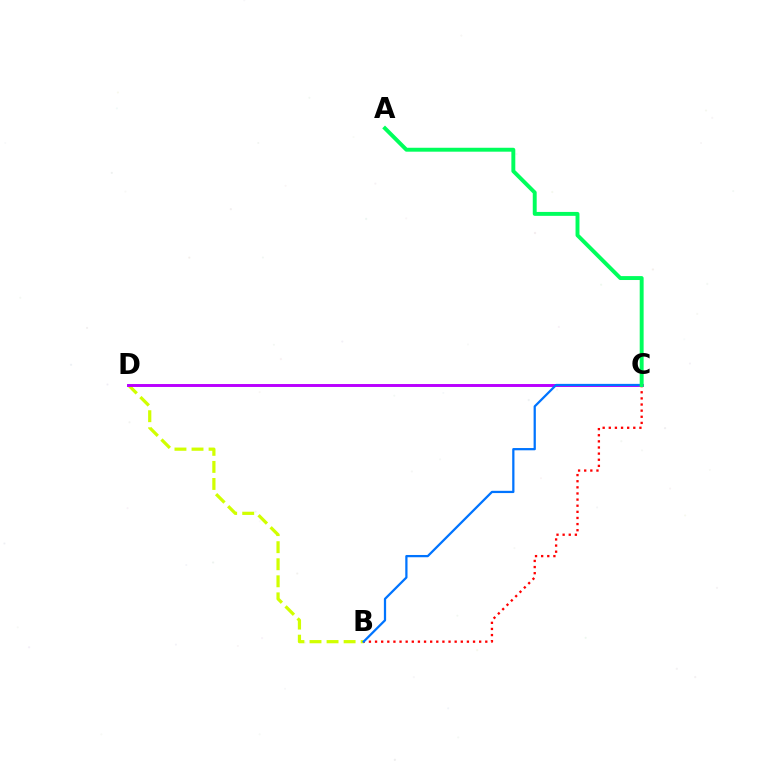{('B', 'D'): [{'color': '#d1ff00', 'line_style': 'dashed', 'thickness': 2.32}], ('B', 'C'): [{'color': '#ff0000', 'line_style': 'dotted', 'thickness': 1.66}, {'color': '#0074ff', 'line_style': 'solid', 'thickness': 1.62}], ('C', 'D'): [{'color': '#b900ff', 'line_style': 'solid', 'thickness': 2.12}], ('A', 'C'): [{'color': '#00ff5c', 'line_style': 'solid', 'thickness': 2.82}]}